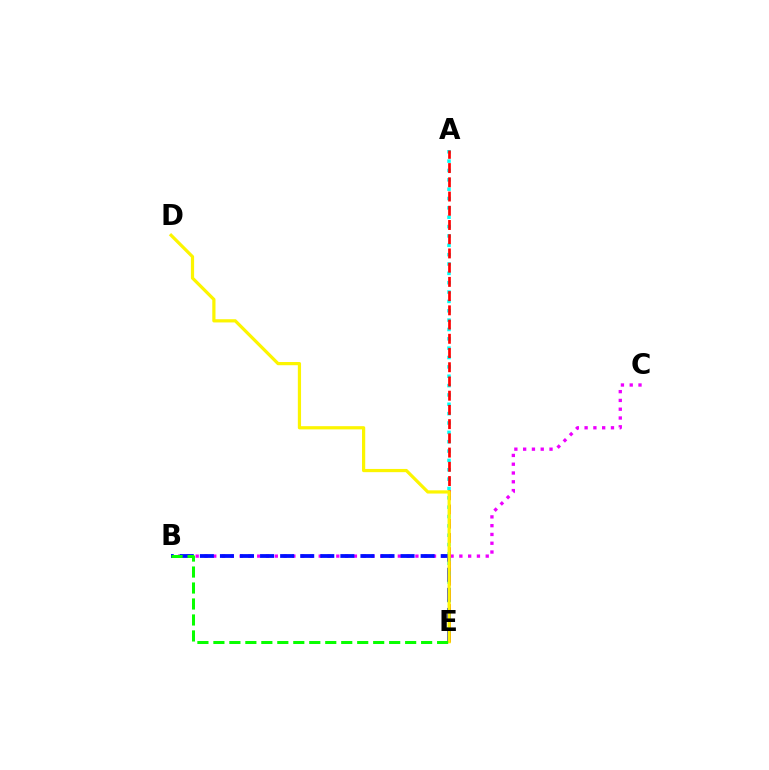{('B', 'C'): [{'color': '#ee00ff', 'line_style': 'dotted', 'thickness': 2.39}], ('A', 'E'): [{'color': '#00fff6', 'line_style': 'dotted', 'thickness': 2.54}, {'color': '#ff0000', 'line_style': 'dashed', 'thickness': 1.93}], ('B', 'E'): [{'color': '#0010ff', 'line_style': 'dashed', 'thickness': 2.73}, {'color': '#08ff00', 'line_style': 'dashed', 'thickness': 2.17}], ('D', 'E'): [{'color': '#fcf500', 'line_style': 'solid', 'thickness': 2.31}]}